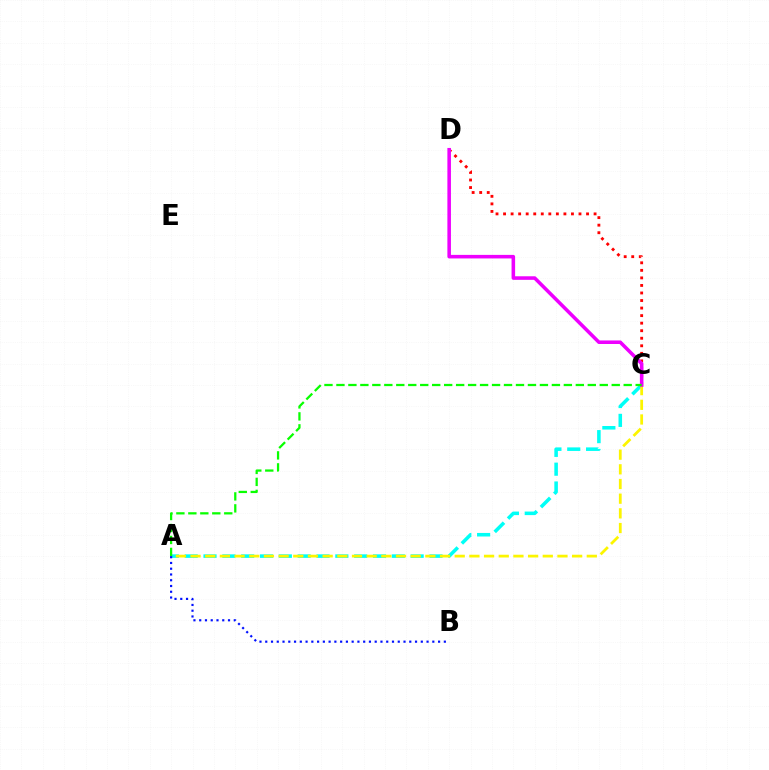{('C', 'D'): [{'color': '#ff0000', 'line_style': 'dotted', 'thickness': 2.05}, {'color': '#ee00ff', 'line_style': 'solid', 'thickness': 2.56}], ('A', 'C'): [{'color': '#00fff6', 'line_style': 'dashed', 'thickness': 2.56}, {'color': '#fcf500', 'line_style': 'dashed', 'thickness': 1.99}, {'color': '#08ff00', 'line_style': 'dashed', 'thickness': 1.63}], ('A', 'B'): [{'color': '#0010ff', 'line_style': 'dotted', 'thickness': 1.57}]}